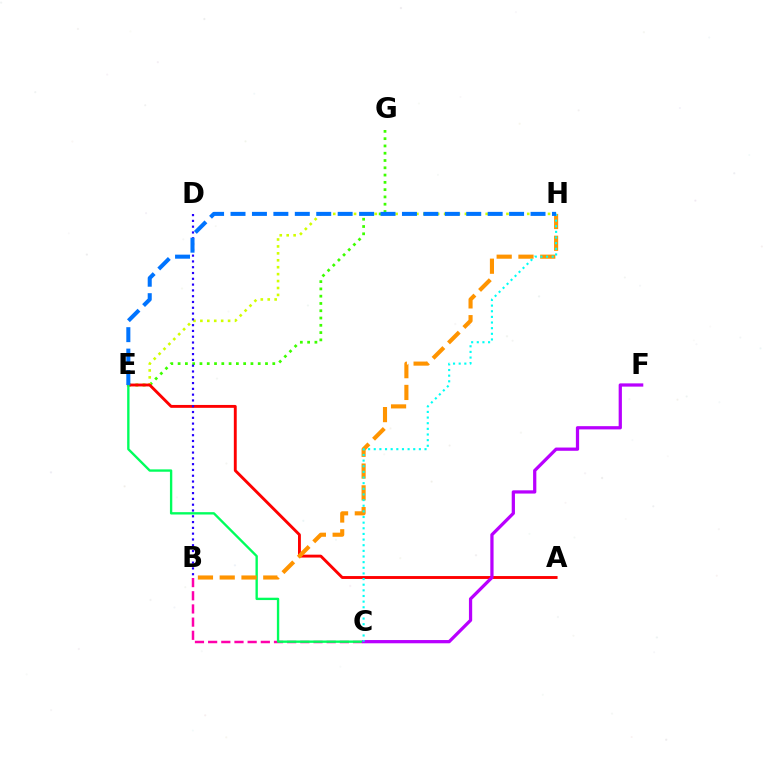{('E', 'G'): [{'color': '#3dff00', 'line_style': 'dotted', 'thickness': 1.98}], ('E', 'H'): [{'color': '#d1ff00', 'line_style': 'dotted', 'thickness': 1.88}, {'color': '#0074ff', 'line_style': 'dashed', 'thickness': 2.91}], ('A', 'E'): [{'color': '#ff0000', 'line_style': 'solid', 'thickness': 2.07}], ('B', 'C'): [{'color': '#ff00ac', 'line_style': 'dashed', 'thickness': 1.79}], ('C', 'E'): [{'color': '#00ff5c', 'line_style': 'solid', 'thickness': 1.7}], ('B', 'H'): [{'color': '#ff9400', 'line_style': 'dashed', 'thickness': 2.96}], ('C', 'F'): [{'color': '#b900ff', 'line_style': 'solid', 'thickness': 2.34}], ('B', 'D'): [{'color': '#2500ff', 'line_style': 'dotted', 'thickness': 1.57}], ('C', 'H'): [{'color': '#00fff6', 'line_style': 'dotted', 'thickness': 1.53}]}